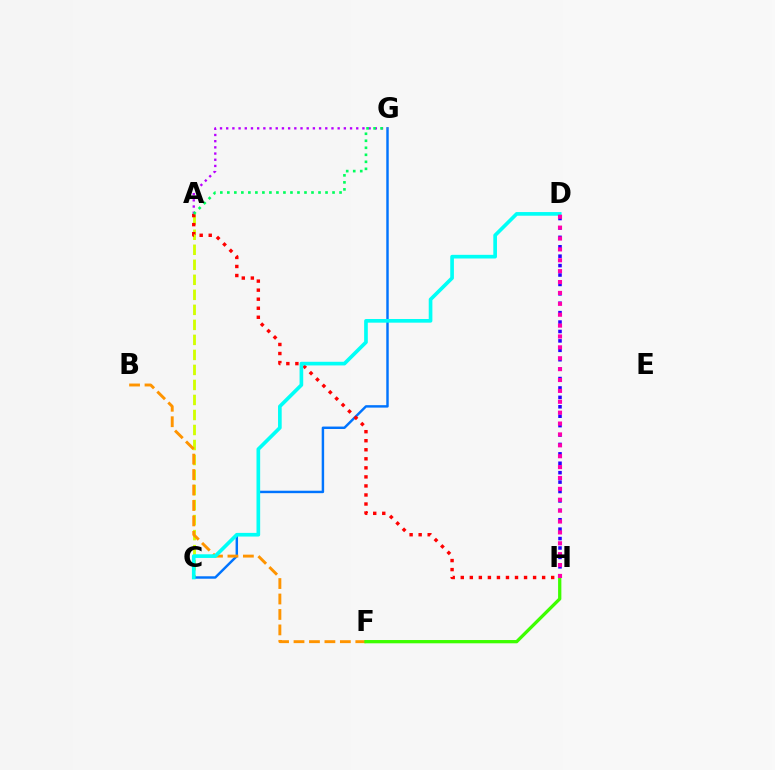{('A', 'C'): [{'color': '#d1ff00', 'line_style': 'dashed', 'thickness': 2.04}], ('C', 'G'): [{'color': '#0074ff', 'line_style': 'solid', 'thickness': 1.76}], ('A', 'G'): [{'color': '#b900ff', 'line_style': 'dotted', 'thickness': 1.68}, {'color': '#00ff5c', 'line_style': 'dotted', 'thickness': 1.91}], ('B', 'F'): [{'color': '#ff9400', 'line_style': 'dashed', 'thickness': 2.1}], ('F', 'H'): [{'color': '#3dff00', 'line_style': 'solid', 'thickness': 2.35}], ('D', 'H'): [{'color': '#2500ff', 'line_style': 'dotted', 'thickness': 2.56}, {'color': '#ff00ac', 'line_style': 'dotted', 'thickness': 2.96}], ('A', 'H'): [{'color': '#ff0000', 'line_style': 'dotted', 'thickness': 2.46}], ('C', 'D'): [{'color': '#00fff6', 'line_style': 'solid', 'thickness': 2.64}]}